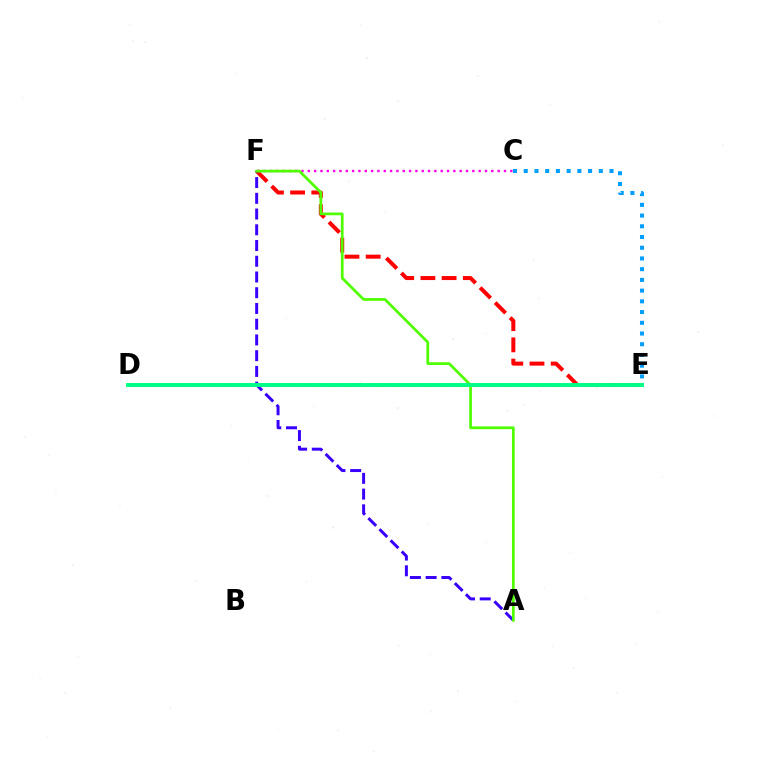{('D', 'E'): [{'color': '#ffd500', 'line_style': 'dashed', 'thickness': 2.16}, {'color': '#00ff86', 'line_style': 'solid', 'thickness': 2.84}], ('E', 'F'): [{'color': '#ff0000', 'line_style': 'dashed', 'thickness': 2.88}], ('A', 'F'): [{'color': '#3700ff', 'line_style': 'dashed', 'thickness': 2.14}, {'color': '#4fff00', 'line_style': 'solid', 'thickness': 1.97}], ('C', 'E'): [{'color': '#009eff', 'line_style': 'dotted', 'thickness': 2.91}], ('C', 'F'): [{'color': '#ff00ed', 'line_style': 'dotted', 'thickness': 1.72}]}